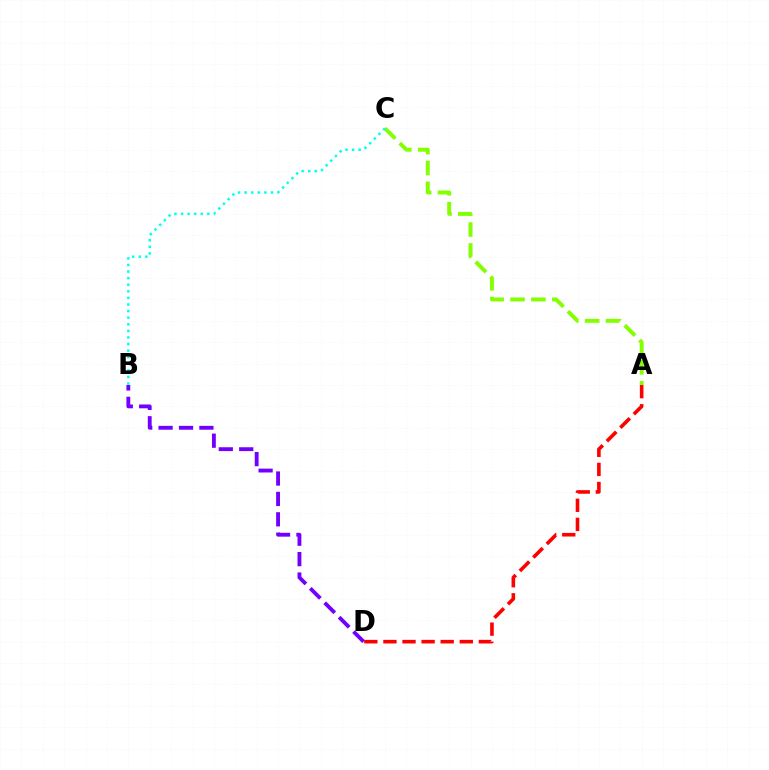{('A', 'D'): [{'color': '#ff0000', 'line_style': 'dashed', 'thickness': 2.59}], ('B', 'D'): [{'color': '#7200ff', 'line_style': 'dashed', 'thickness': 2.77}], ('A', 'C'): [{'color': '#84ff00', 'line_style': 'dashed', 'thickness': 2.84}], ('B', 'C'): [{'color': '#00fff6', 'line_style': 'dotted', 'thickness': 1.79}]}